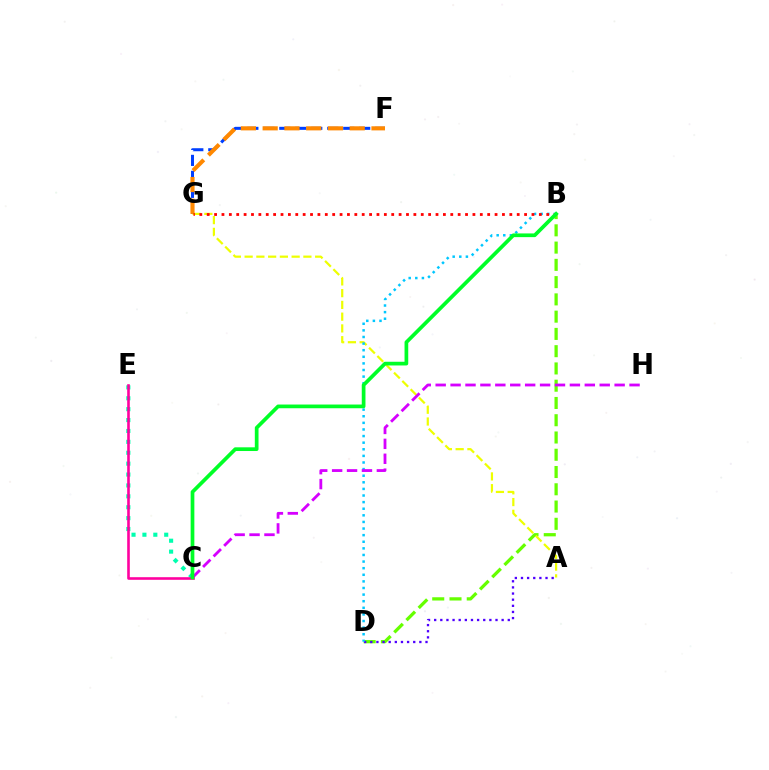{('B', 'D'): [{'color': '#66ff00', 'line_style': 'dashed', 'thickness': 2.35}, {'color': '#00c7ff', 'line_style': 'dotted', 'thickness': 1.79}], ('A', 'D'): [{'color': '#4f00ff', 'line_style': 'dotted', 'thickness': 1.67}], ('F', 'G'): [{'color': '#003fff', 'line_style': 'dashed', 'thickness': 2.17}, {'color': '#ff8800', 'line_style': 'dashed', 'thickness': 2.96}], ('A', 'G'): [{'color': '#eeff00', 'line_style': 'dashed', 'thickness': 1.6}], ('C', 'E'): [{'color': '#00ffaf', 'line_style': 'dotted', 'thickness': 2.96}, {'color': '#ff00a0', 'line_style': 'solid', 'thickness': 1.87}], ('B', 'G'): [{'color': '#ff0000', 'line_style': 'dotted', 'thickness': 2.01}], ('C', 'H'): [{'color': '#d600ff', 'line_style': 'dashed', 'thickness': 2.03}], ('B', 'C'): [{'color': '#00ff27', 'line_style': 'solid', 'thickness': 2.67}]}